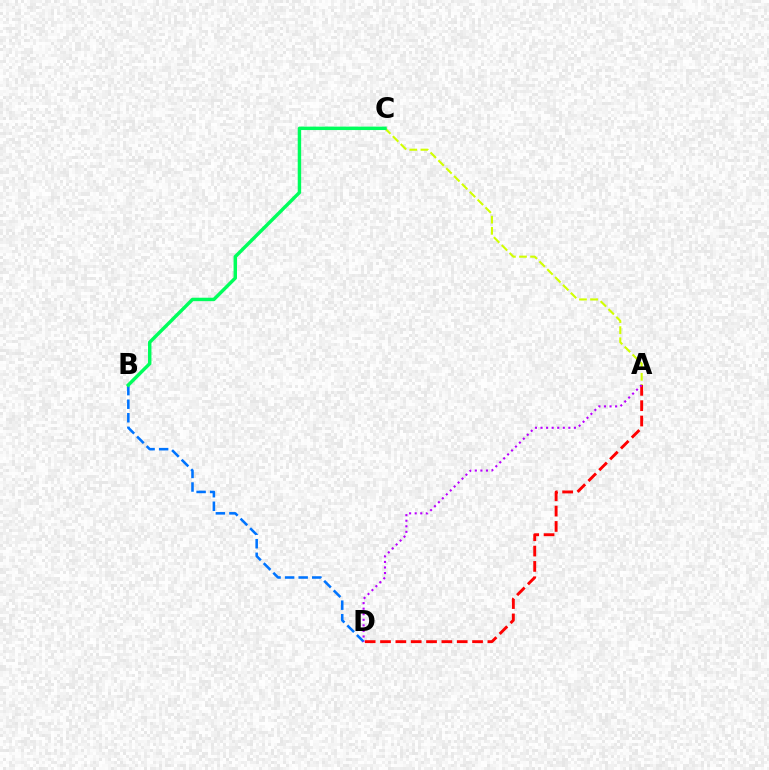{('B', 'D'): [{'color': '#0074ff', 'line_style': 'dashed', 'thickness': 1.84}], ('A', 'C'): [{'color': '#d1ff00', 'line_style': 'dashed', 'thickness': 1.51}], ('A', 'D'): [{'color': '#ff0000', 'line_style': 'dashed', 'thickness': 2.08}, {'color': '#b900ff', 'line_style': 'dotted', 'thickness': 1.51}], ('B', 'C'): [{'color': '#00ff5c', 'line_style': 'solid', 'thickness': 2.47}]}